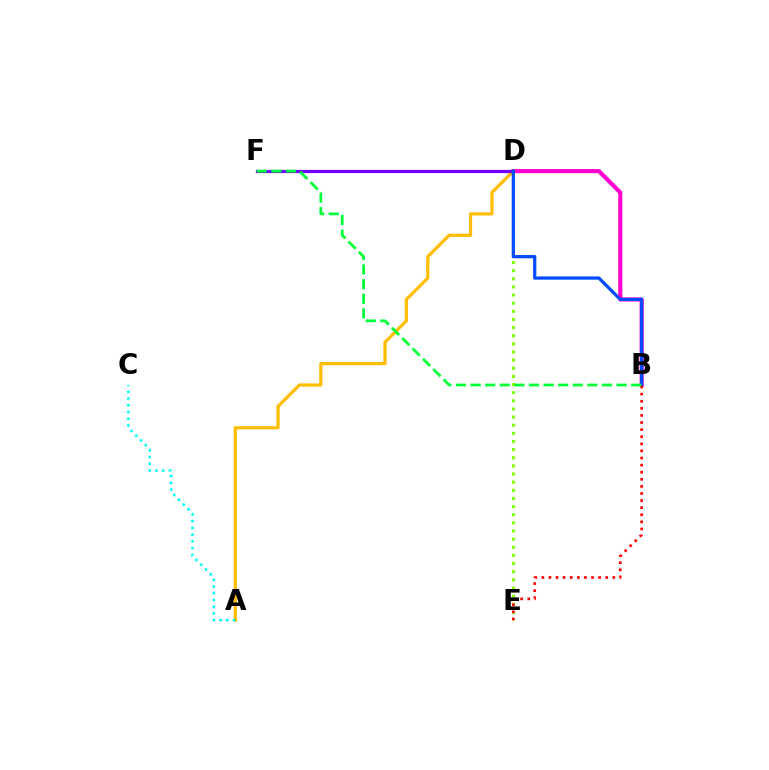{('B', 'D'): [{'color': '#ff00cf', 'line_style': 'solid', 'thickness': 2.96}, {'color': '#004bff', 'line_style': 'solid', 'thickness': 2.32}], ('A', 'D'): [{'color': '#ffbd00', 'line_style': 'solid', 'thickness': 2.3}], ('A', 'C'): [{'color': '#00fff6', 'line_style': 'dotted', 'thickness': 1.83}], ('D', 'E'): [{'color': '#84ff00', 'line_style': 'dotted', 'thickness': 2.21}], ('D', 'F'): [{'color': '#7200ff', 'line_style': 'solid', 'thickness': 2.3}], ('B', 'E'): [{'color': '#ff0000', 'line_style': 'dotted', 'thickness': 1.93}], ('B', 'F'): [{'color': '#00ff39', 'line_style': 'dashed', 'thickness': 1.98}]}